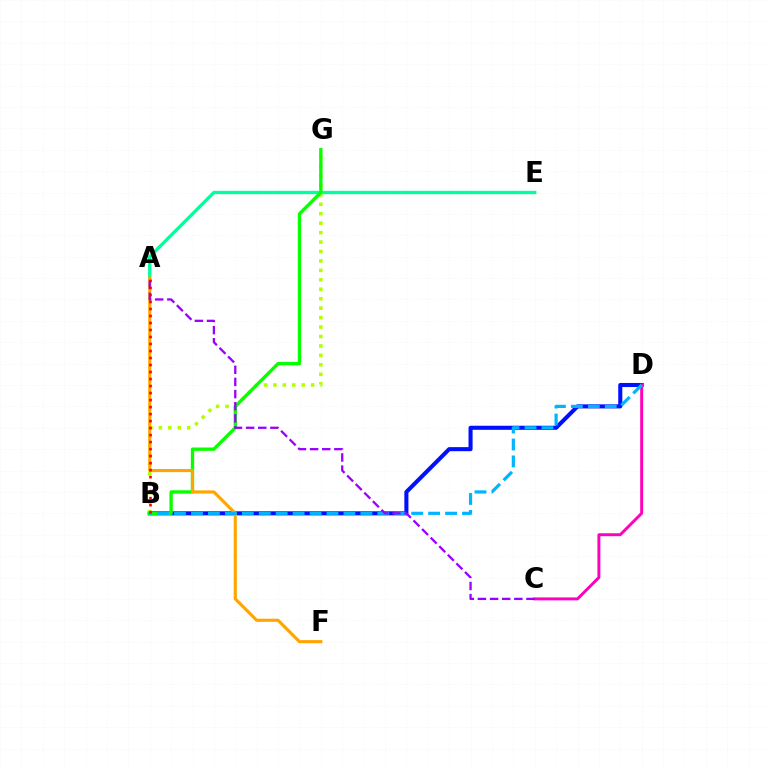{('B', 'D'): [{'color': '#0010ff', 'line_style': 'solid', 'thickness': 2.93}, {'color': '#00b5ff', 'line_style': 'dashed', 'thickness': 2.3}], ('A', 'E'): [{'color': '#00ff9d', 'line_style': 'solid', 'thickness': 2.39}], ('C', 'D'): [{'color': '#ff00bd', 'line_style': 'solid', 'thickness': 2.12}], ('B', 'G'): [{'color': '#b3ff00', 'line_style': 'dotted', 'thickness': 2.57}, {'color': '#08ff00', 'line_style': 'solid', 'thickness': 2.41}], ('A', 'F'): [{'color': '#ffa500', 'line_style': 'solid', 'thickness': 2.24}], ('A', 'C'): [{'color': '#9b00ff', 'line_style': 'dashed', 'thickness': 1.65}], ('A', 'B'): [{'color': '#ff0000', 'line_style': 'dotted', 'thickness': 1.9}]}